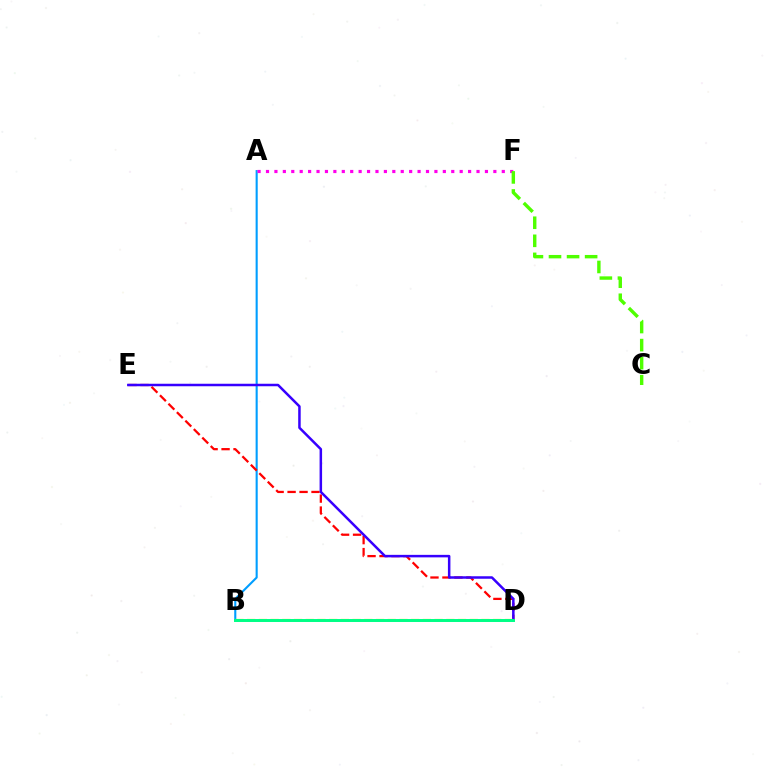{('A', 'B'): [{'color': '#009eff', 'line_style': 'solid', 'thickness': 1.52}], ('D', 'E'): [{'color': '#ff0000', 'line_style': 'dashed', 'thickness': 1.63}, {'color': '#3700ff', 'line_style': 'solid', 'thickness': 1.8}], ('A', 'F'): [{'color': '#ff00ed', 'line_style': 'dotted', 'thickness': 2.29}], ('B', 'D'): [{'color': '#ffd500', 'line_style': 'dashed', 'thickness': 1.59}, {'color': '#00ff86', 'line_style': 'solid', 'thickness': 2.14}], ('C', 'F'): [{'color': '#4fff00', 'line_style': 'dashed', 'thickness': 2.45}]}